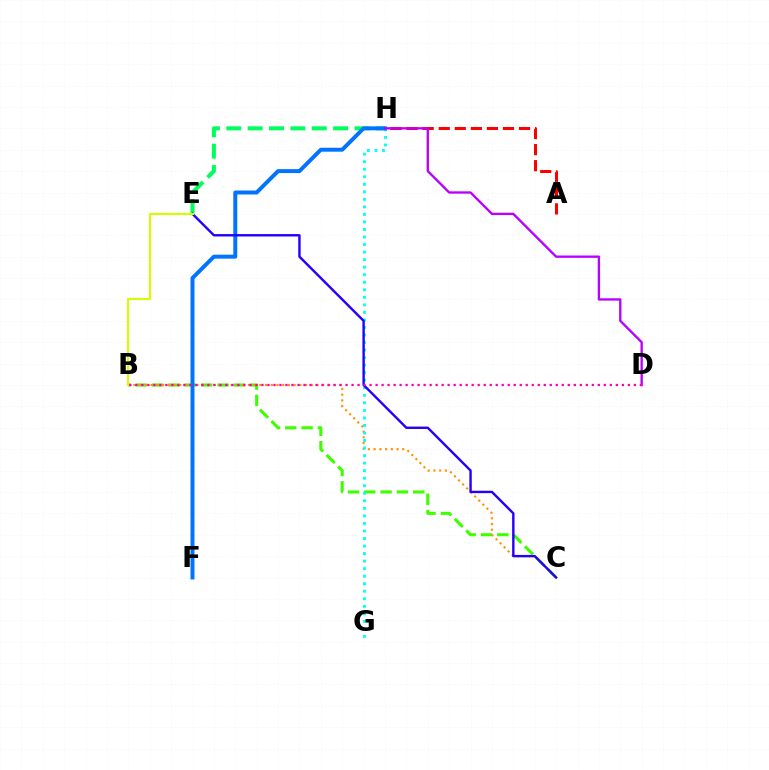{('E', 'H'): [{'color': '#00ff5c', 'line_style': 'dashed', 'thickness': 2.9}], ('A', 'H'): [{'color': '#ff0000', 'line_style': 'dashed', 'thickness': 2.18}], ('B', 'C'): [{'color': '#3dff00', 'line_style': 'dashed', 'thickness': 2.22}, {'color': '#ff9400', 'line_style': 'dotted', 'thickness': 1.55}], ('G', 'H'): [{'color': '#00fff6', 'line_style': 'dotted', 'thickness': 2.05}], ('F', 'H'): [{'color': '#0074ff', 'line_style': 'solid', 'thickness': 2.84}], ('D', 'H'): [{'color': '#b900ff', 'line_style': 'solid', 'thickness': 1.69}], ('C', 'E'): [{'color': '#2500ff', 'line_style': 'solid', 'thickness': 1.73}], ('B', 'D'): [{'color': '#ff00ac', 'line_style': 'dotted', 'thickness': 1.63}], ('B', 'E'): [{'color': '#d1ff00', 'line_style': 'solid', 'thickness': 1.53}]}